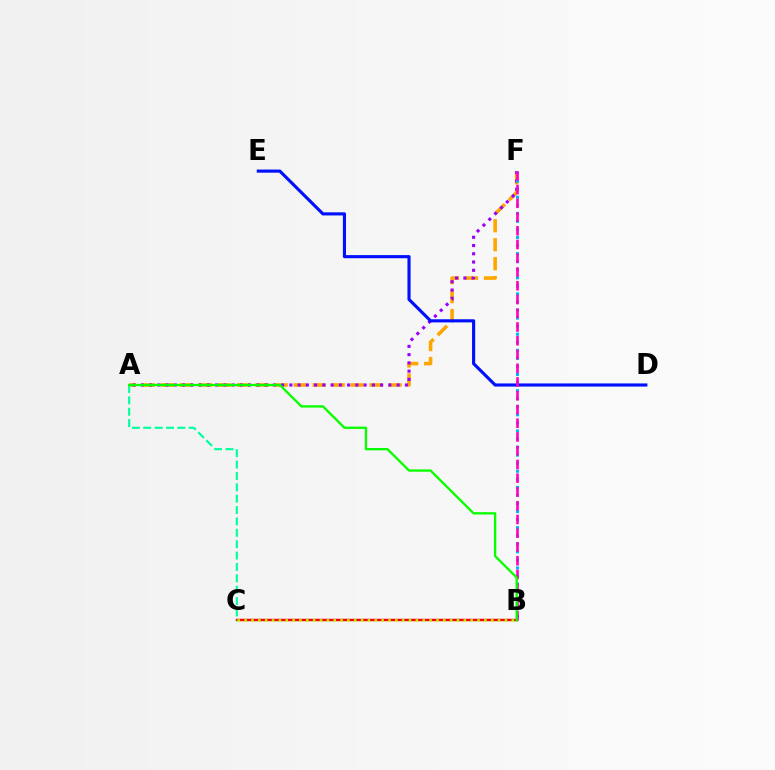{('A', 'F'): [{'color': '#ffa500', 'line_style': 'dashed', 'thickness': 2.58}, {'color': '#9b00ff', 'line_style': 'dotted', 'thickness': 2.24}], ('B', 'F'): [{'color': '#00b5ff', 'line_style': 'dotted', 'thickness': 2.19}, {'color': '#ff00bd', 'line_style': 'dashed', 'thickness': 1.87}], ('B', 'C'): [{'color': '#ff0000', 'line_style': 'solid', 'thickness': 1.77}, {'color': '#b3ff00', 'line_style': 'dotted', 'thickness': 1.86}], ('A', 'C'): [{'color': '#00ff9d', 'line_style': 'dashed', 'thickness': 1.55}], ('D', 'E'): [{'color': '#0010ff', 'line_style': 'solid', 'thickness': 2.25}], ('A', 'B'): [{'color': '#08ff00', 'line_style': 'solid', 'thickness': 1.67}]}